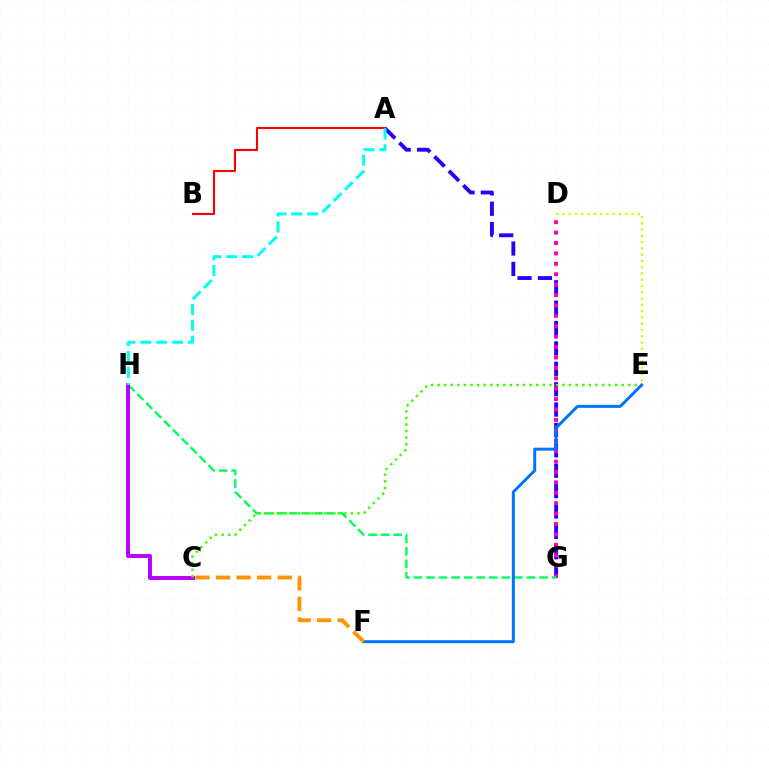{('A', 'G'): [{'color': '#2500ff', 'line_style': 'dashed', 'thickness': 2.77}], ('D', 'E'): [{'color': '#d1ff00', 'line_style': 'dotted', 'thickness': 1.7}], ('D', 'G'): [{'color': '#ff00ac', 'line_style': 'dotted', 'thickness': 2.83}], ('G', 'H'): [{'color': '#00ff5c', 'line_style': 'dashed', 'thickness': 1.71}], ('C', 'H'): [{'color': '#b900ff', 'line_style': 'solid', 'thickness': 2.85}], ('A', 'B'): [{'color': '#ff0000', 'line_style': 'solid', 'thickness': 1.53}], ('C', 'E'): [{'color': '#3dff00', 'line_style': 'dotted', 'thickness': 1.79}], ('A', 'H'): [{'color': '#00fff6', 'line_style': 'dashed', 'thickness': 2.16}], ('E', 'F'): [{'color': '#0074ff', 'line_style': 'solid', 'thickness': 2.14}], ('C', 'F'): [{'color': '#ff9400', 'line_style': 'dashed', 'thickness': 2.79}]}